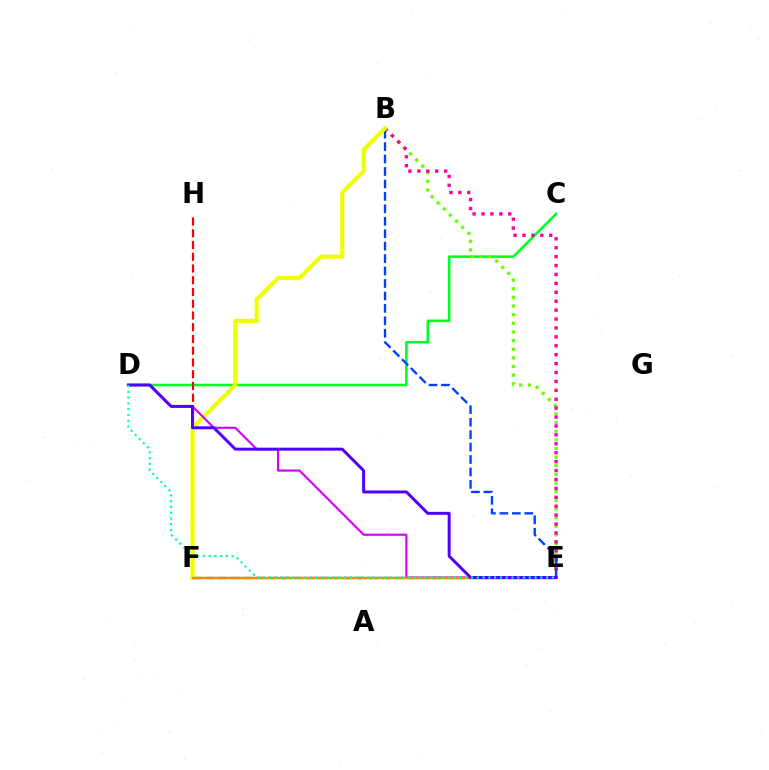{('C', 'D'): [{'color': '#00ff27', 'line_style': 'solid', 'thickness': 1.85}], ('B', 'E'): [{'color': '#66ff00', 'line_style': 'dotted', 'thickness': 2.35}, {'color': '#ff00a0', 'line_style': 'dotted', 'thickness': 2.42}, {'color': '#003fff', 'line_style': 'dashed', 'thickness': 1.69}], ('E', 'F'): [{'color': '#00c7ff', 'line_style': 'dashed', 'thickness': 1.71}, {'color': '#ff8800', 'line_style': 'solid', 'thickness': 1.79}], ('F', 'H'): [{'color': '#ff0000', 'line_style': 'dashed', 'thickness': 1.6}], ('B', 'F'): [{'color': '#eeff00', 'line_style': 'solid', 'thickness': 2.97}], ('D', 'E'): [{'color': '#d600ff', 'line_style': 'solid', 'thickness': 1.55}, {'color': '#4f00ff', 'line_style': 'solid', 'thickness': 2.14}, {'color': '#00ffaf', 'line_style': 'dotted', 'thickness': 1.57}]}